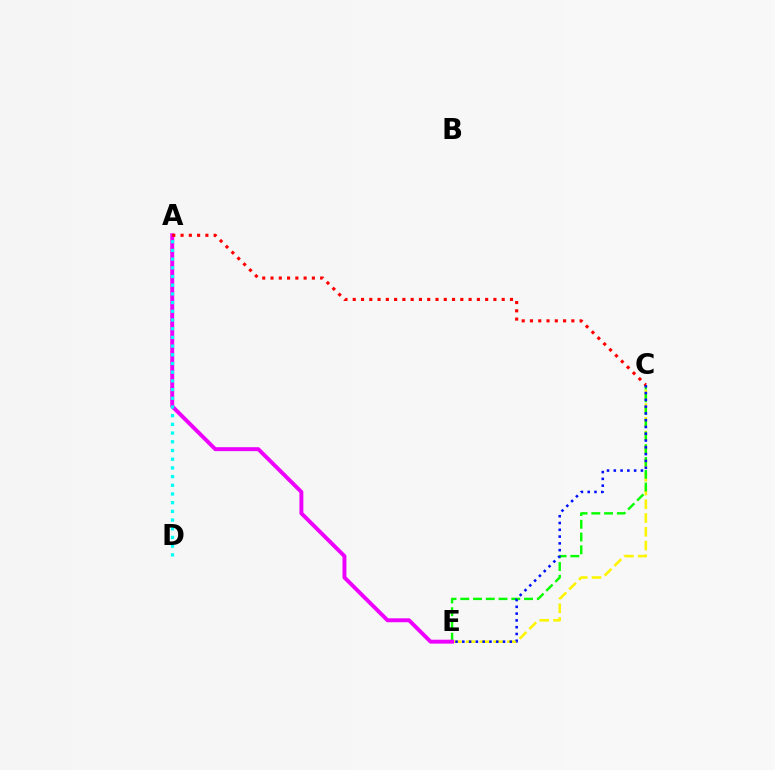{('C', 'E'): [{'color': '#fcf500', 'line_style': 'dashed', 'thickness': 1.87}, {'color': '#08ff00', 'line_style': 'dashed', 'thickness': 1.73}, {'color': '#0010ff', 'line_style': 'dotted', 'thickness': 1.84}], ('A', 'E'): [{'color': '#ee00ff', 'line_style': 'solid', 'thickness': 2.83}], ('A', 'D'): [{'color': '#00fff6', 'line_style': 'dotted', 'thickness': 2.36}], ('A', 'C'): [{'color': '#ff0000', 'line_style': 'dotted', 'thickness': 2.25}]}